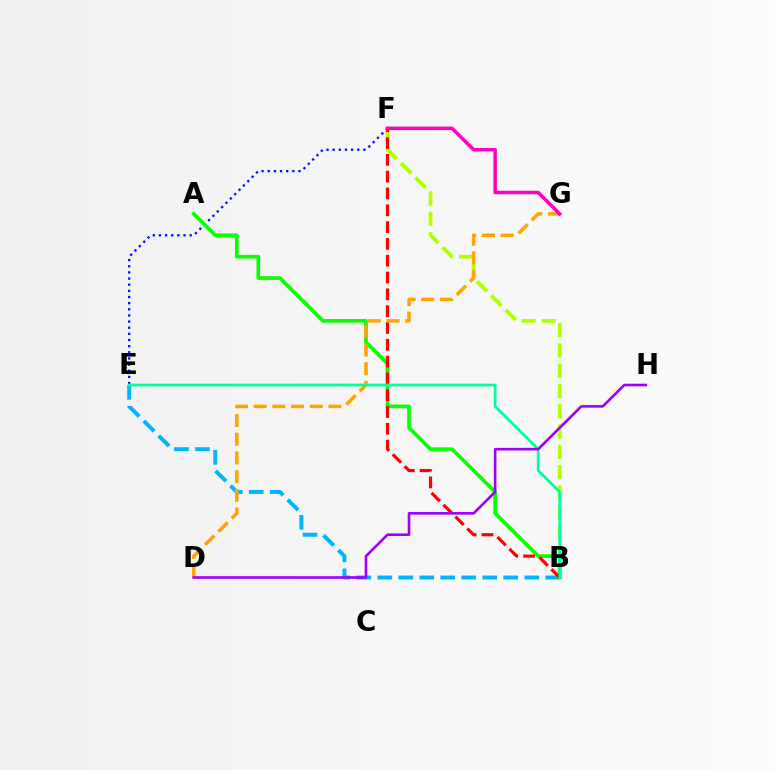{('B', 'E'): [{'color': '#00b5ff', 'line_style': 'dashed', 'thickness': 2.85}, {'color': '#00ff9d', 'line_style': 'solid', 'thickness': 2.0}], ('E', 'F'): [{'color': '#0010ff', 'line_style': 'dotted', 'thickness': 1.67}], ('B', 'F'): [{'color': '#b3ff00', 'line_style': 'dashed', 'thickness': 2.75}, {'color': '#ff0000', 'line_style': 'dashed', 'thickness': 2.28}], ('A', 'B'): [{'color': '#08ff00', 'line_style': 'solid', 'thickness': 2.64}], ('D', 'G'): [{'color': '#ffa500', 'line_style': 'dashed', 'thickness': 2.54}], ('F', 'G'): [{'color': '#ff00bd', 'line_style': 'solid', 'thickness': 2.5}], ('D', 'H'): [{'color': '#9b00ff', 'line_style': 'solid', 'thickness': 1.89}]}